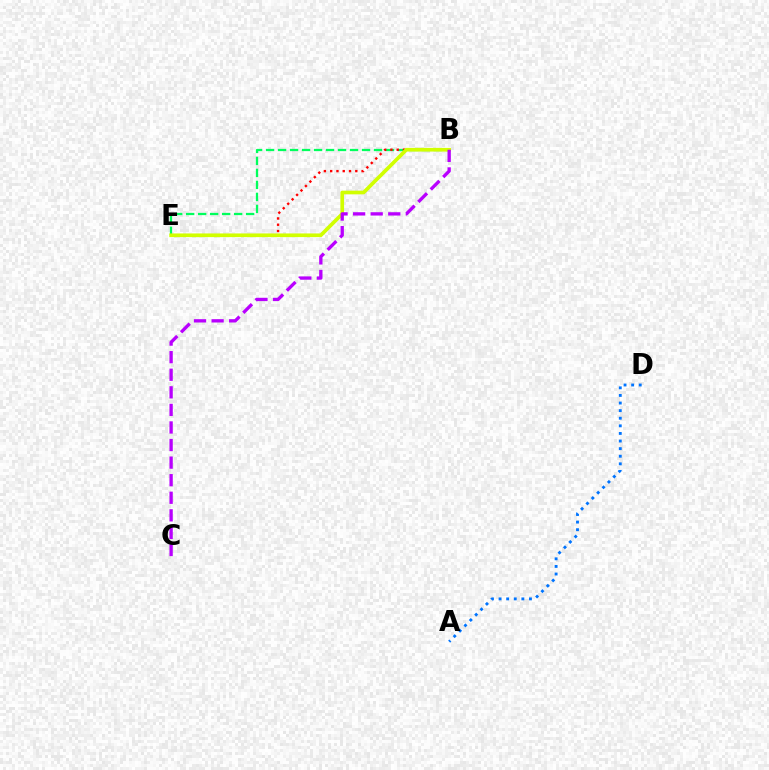{('B', 'E'): [{'color': '#00ff5c', 'line_style': 'dashed', 'thickness': 1.63}, {'color': '#ff0000', 'line_style': 'dotted', 'thickness': 1.71}, {'color': '#d1ff00', 'line_style': 'solid', 'thickness': 2.65}], ('A', 'D'): [{'color': '#0074ff', 'line_style': 'dotted', 'thickness': 2.06}], ('B', 'C'): [{'color': '#b900ff', 'line_style': 'dashed', 'thickness': 2.39}]}